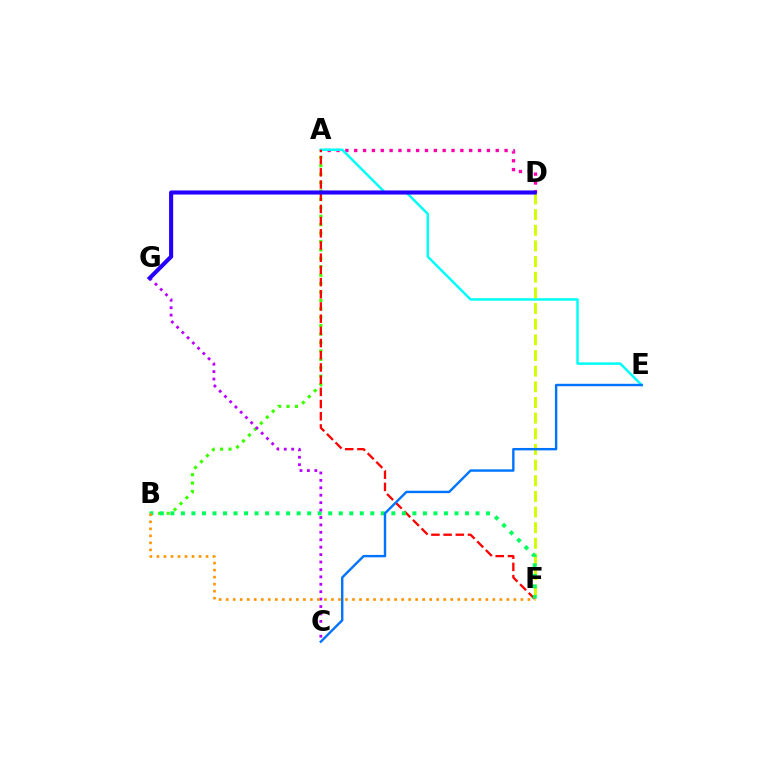{('A', 'D'): [{'color': '#ff00ac', 'line_style': 'dotted', 'thickness': 2.4}], ('A', 'B'): [{'color': '#3dff00', 'line_style': 'dotted', 'thickness': 2.29}], ('A', 'E'): [{'color': '#00fff6', 'line_style': 'solid', 'thickness': 1.79}], ('D', 'F'): [{'color': '#d1ff00', 'line_style': 'dashed', 'thickness': 2.13}], ('A', 'F'): [{'color': '#ff0000', 'line_style': 'dashed', 'thickness': 1.66}], ('B', 'F'): [{'color': '#00ff5c', 'line_style': 'dotted', 'thickness': 2.86}, {'color': '#ff9400', 'line_style': 'dotted', 'thickness': 1.91}], ('C', 'G'): [{'color': '#b900ff', 'line_style': 'dotted', 'thickness': 2.02}], ('C', 'E'): [{'color': '#0074ff', 'line_style': 'solid', 'thickness': 1.73}], ('D', 'G'): [{'color': '#2500ff', 'line_style': 'solid', 'thickness': 2.95}]}